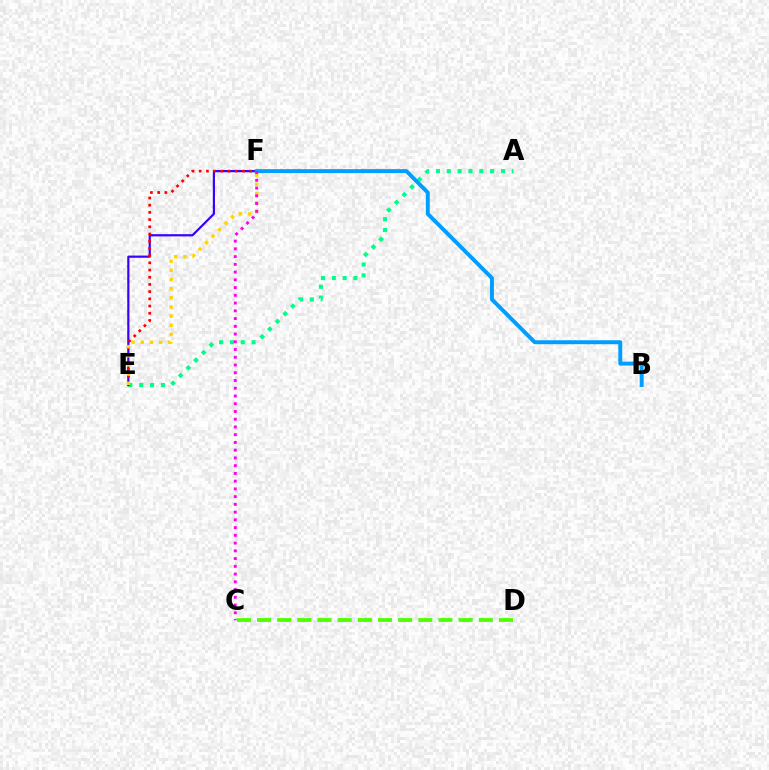{('C', 'D'): [{'color': '#4fff00', 'line_style': 'dashed', 'thickness': 2.74}], ('A', 'E'): [{'color': '#00ff86', 'line_style': 'dotted', 'thickness': 2.95}], ('E', 'F'): [{'color': '#3700ff', 'line_style': 'solid', 'thickness': 1.58}, {'color': '#ff0000', 'line_style': 'dotted', 'thickness': 1.96}, {'color': '#ffd500', 'line_style': 'dotted', 'thickness': 2.49}], ('B', 'F'): [{'color': '#009eff', 'line_style': 'solid', 'thickness': 2.83}], ('C', 'F'): [{'color': '#ff00ed', 'line_style': 'dotted', 'thickness': 2.1}]}